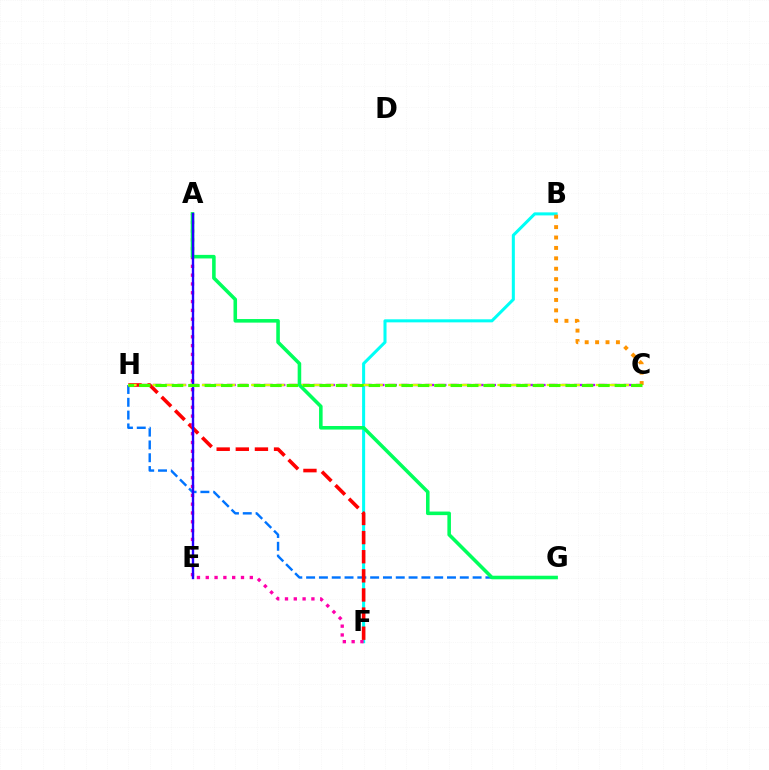{('B', 'F'): [{'color': '#00fff6', 'line_style': 'solid', 'thickness': 2.19}], ('C', 'H'): [{'color': '#b900ff', 'line_style': 'dashed', 'thickness': 1.68}, {'color': '#d1ff00', 'line_style': 'dashed', 'thickness': 1.67}, {'color': '#3dff00', 'line_style': 'dashed', 'thickness': 2.23}], ('G', 'H'): [{'color': '#0074ff', 'line_style': 'dashed', 'thickness': 1.74}], ('B', 'C'): [{'color': '#ff9400', 'line_style': 'dotted', 'thickness': 2.83}], ('F', 'H'): [{'color': '#ff0000', 'line_style': 'dashed', 'thickness': 2.6}], ('A', 'F'): [{'color': '#ff00ac', 'line_style': 'dotted', 'thickness': 2.39}], ('A', 'G'): [{'color': '#00ff5c', 'line_style': 'solid', 'thickness': 2.57}], ('A', 'E'): [{'color': '#2500ff', 'line_style': 'solid', 'thickness': 1.71}]}